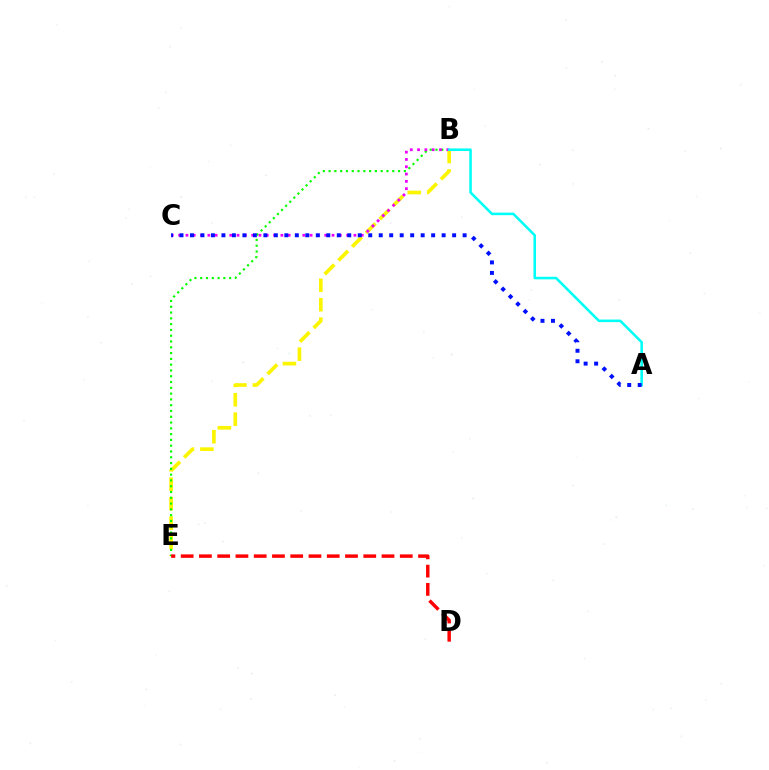{('B', 'E'): [{'color': '#fcf500', 'line_style': 'dashed', 'thickness': 2.64}, {'color': '#08ff00', 'line_style': 'dotted', 'thickness': 1.57}], ('B', 'C'): [{'color': '#ee00ff', 'line_style': 'dotted', 'thickness': 1.98}], ('A', 'B'): [{'color': '#00fff6', 'line_style': 'solid', 'thickness': 1.85}], ('A', 'C'): [{'color': '#0010ff', 'line_style': 'dotted', 'thickness': 2.85}], ('D', 'E'): [{'color': '#ff0000', 'line_style': 'dashed', 'thickness': 2.48}]}